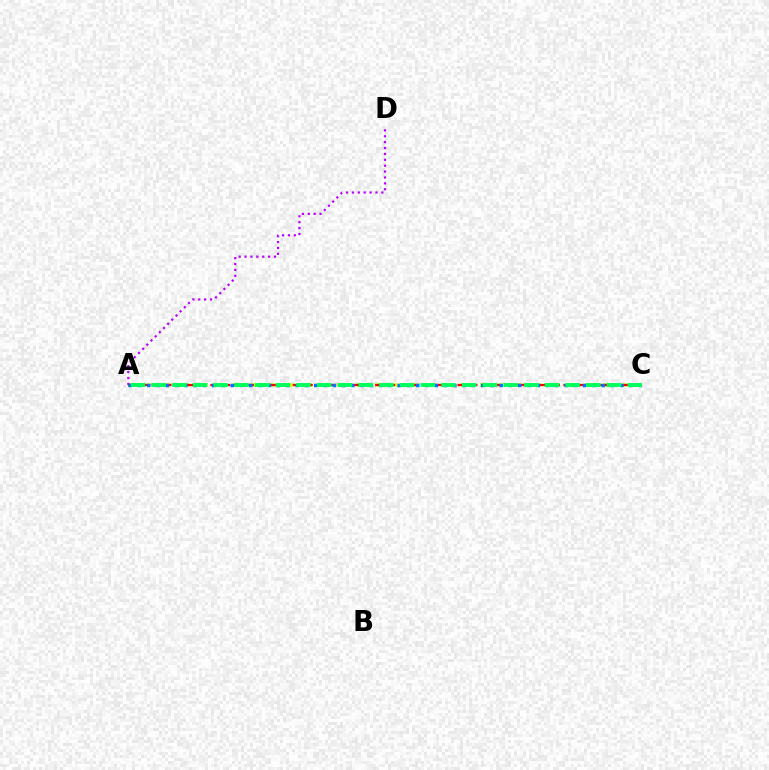{('A', 'C'): [{'color': '#d1ff00', 'line_style': 'dotted', 'thickness': 2.58}, {'color': '#ff0000', 'line_style': 'dashed', 'thickness': 1.6}, {'color': '#0074ff', 'line_style': 'dotted', 'thickness': 2.52}, {'color': '#00ff5c', 'line_style': 'dashed', 'thickness': 2.81}], ('A', 'D'): [{'color': '#b900ff', 'line_style': 'dotted', 'thickness': 1.6}]}